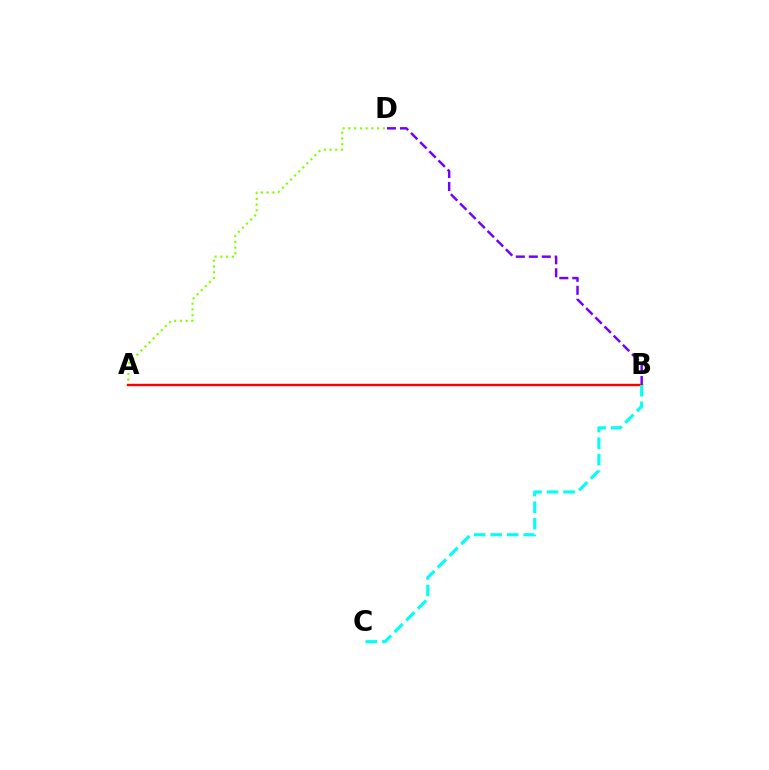{('A', 'D'): [{'color': '#84ff00', 'line_style': 'dotted', 'thickness': 1.56}], ('B', 'D'): [{'color': '#7200ff', 'line_style': 'dashed', 'thickness': 1.76}], ('A', 'B'): [{'color': '#ff0000', 'line_style': 'solid', 'thickness': 1.73}], ('B', 'C'): [{'color': '#00fff6', 'line_style': 'dashed', 'thickness': 2.24}]}